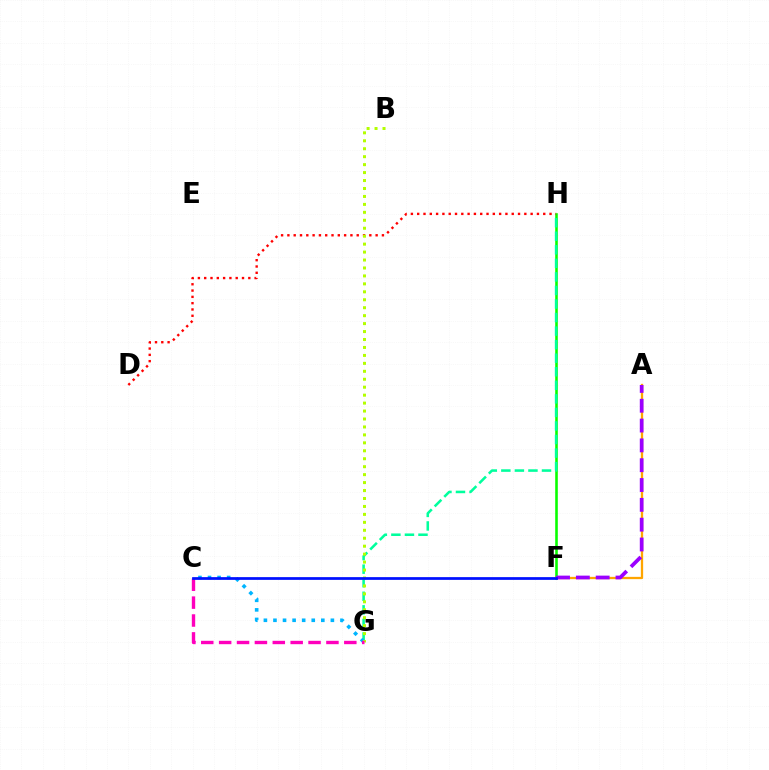{('F', 'H'): [{'color': '#08ff00', 'line_style': 'solid', 'thickness': 1.87}], ('D', 'H'): [{'color': '#ff0000', 'line_style': 'dotted', 'thickness': 1.71}], ('G', 'H'): [{'color': '#00ff9d', 'line_style': 'dashed', 'thickness': 1.84}], ('C', 'G'): [{'color': '#00b5ff', 'line_style': 'dotted', 'thickness': 2.6}, {'color': '#ff00bd', 'line_style': 'dashed', 'thickness': 2.43}], ('A', 'F'): [{'color': '#ffa500', 'line_style': 'solid', 'thickness': 1.64}, {'color': '#9b00ff', 'line_style': 'dashed', 'thickness': 2.69}], ('B', 'G'): [{'color': '#b3ff00', 'line_style': 'dotted', 'thickness': 2.16}], ('C', 'F'): [{'color': '#0010ff', 'line_style': 'solid', 'thickness': 1.97}]}